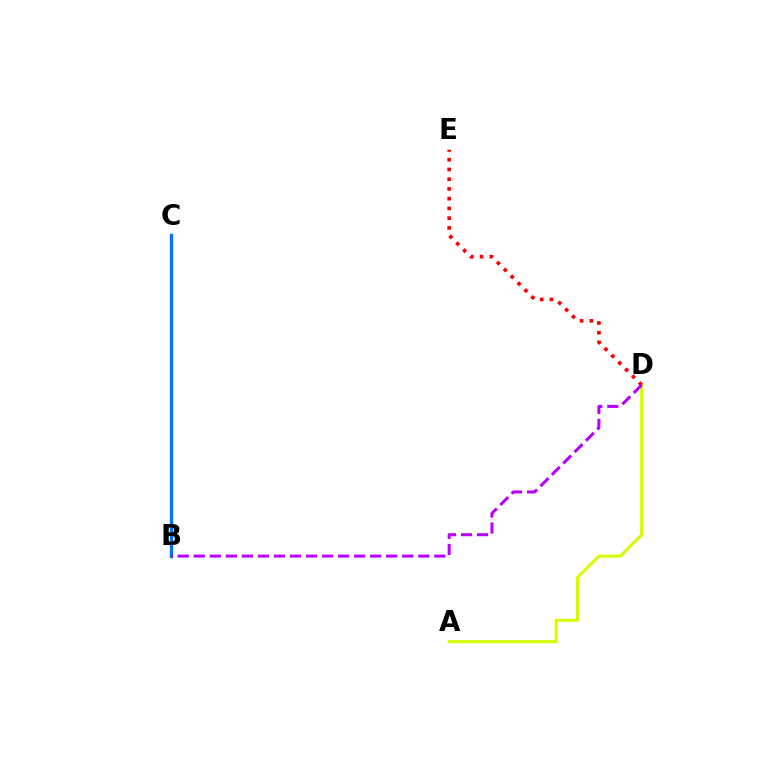{('A', 'D'): [{'color': '#d1ff00', 'line_style': 'solid', 'thickness': 2.19}], ('B', 'C'): [{'color': '#00ff5c', 'line_style': 'solid', 'thickness': 1.94}, {'color': '#0074ff', 'line_style': 'solid', 'thickness': 2.39}], ('D', 'E'): [{'color': '#ff0000', 'line_style': 'dotted', 'thickness': 2.65}], ('B', 'D'): [{'color': '#b900ff', 'line_style': 'dashed', 'thickness': 2.18}]}